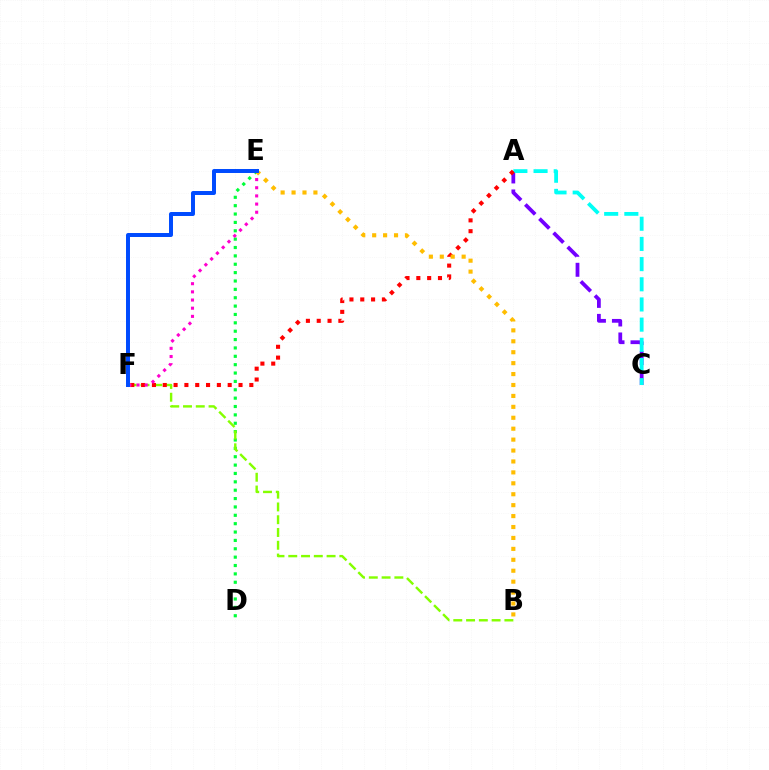{('A', 'C'): [{'color': '#7200ff', 'line_style': 'dashed', 'thickness': 2.71}, {'color': '#00fff6', 'line_style': 'dashed', 'thickness': 2.74}], ('D', 'E'): [{'color': '#00ff39', 'line_style': 'dotted', 'thickness': 2.27}], ('B', 'F'): [{'color': '#84ff00', 'line_style': 'dashed', 'thickness': 1.74}], ('A', 'F'): [{'color': '#ff0000', 'line_style': 'dotted', 'thickness': 2.94}], ('E', 'F'): [{'color': '#ff00cf', 'line_style': 'dotted', 'thickness': 2.22}, {'color': '#004bff', 'line_style': 'solid', 'thickness': 2.86}], ('B', 'E'): [{'color': '#ffbd00', 'line_style': 'dotted', 'thickness': 2.97}]}